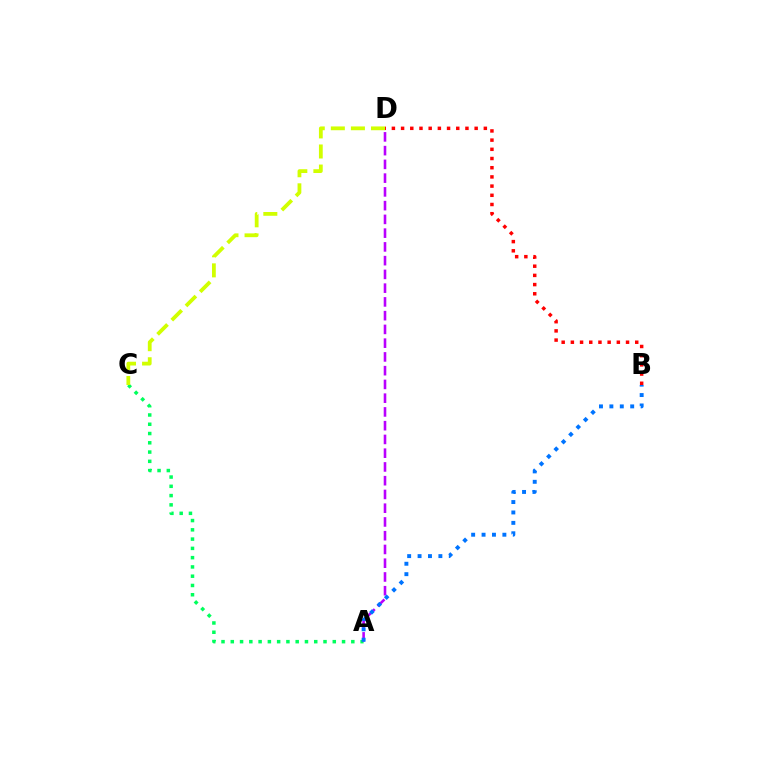{('A', 'C'): [{'color': '#00ff5c', 'line_style': 'dotted', 'thickness': 2.52}], ('A', 'D'): [{'color': '#b900ff', 'line_style': 'dashed', 'thickness': 1.87}], ('B', 'D'): [{'color': '#ff0000', 'line_style': 'dotted', 'thickness': 2.5}], ('A', 'B'): [{'color': '#0074ff', 'line_style': 'dotted', 'thickness': 2.83}], ('C', 'D'): [{'color': '#d1ff00', 'line_style': 'dashed', 'thickness': 2.73}]}